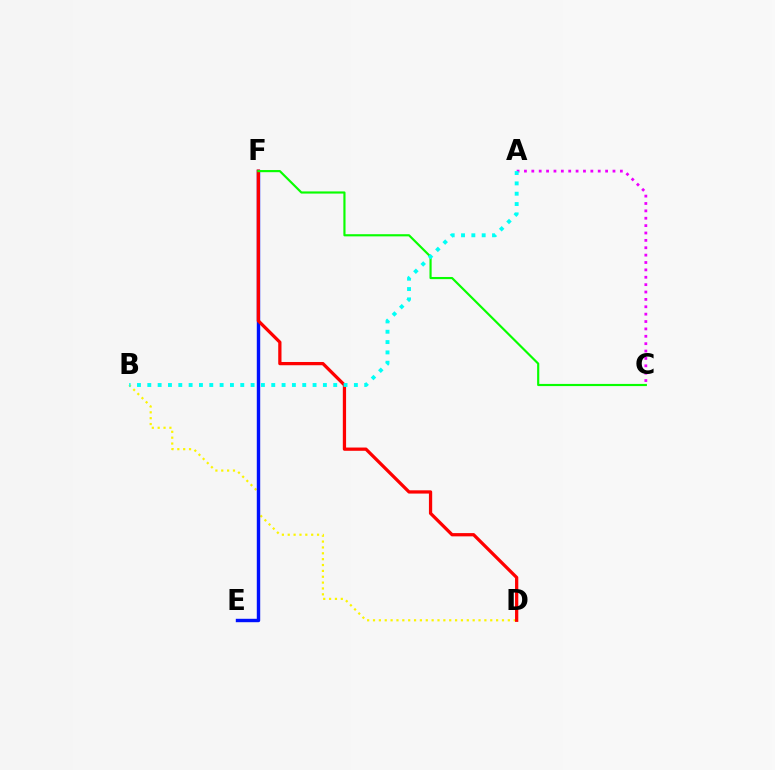{('B', 'D'): [{'color': '#fcf500', 'line_style': 'dotted', 'thickness': 1.59}], ('E', 'F'): [{'color': '#0010ff', 'line_style': 'solid', 'thickness': 2.45}], ('A', 'C'): [{'color': '#ee00ff', 'line_style': 'dotted', 'thickness': 2.0}], ('D', 'F'): [{'color': '#ff0000', 'line_style': 'solid', 'thickness': 2.35}], ('C', 'F'): [{'color': '#08ff00', 'line_style': 'solid', 'thickness': 1.56}], ('A', 'B'): [{'color': '#00fff6', 'line_style': 'dotted', 'thickness': 2.81}]}